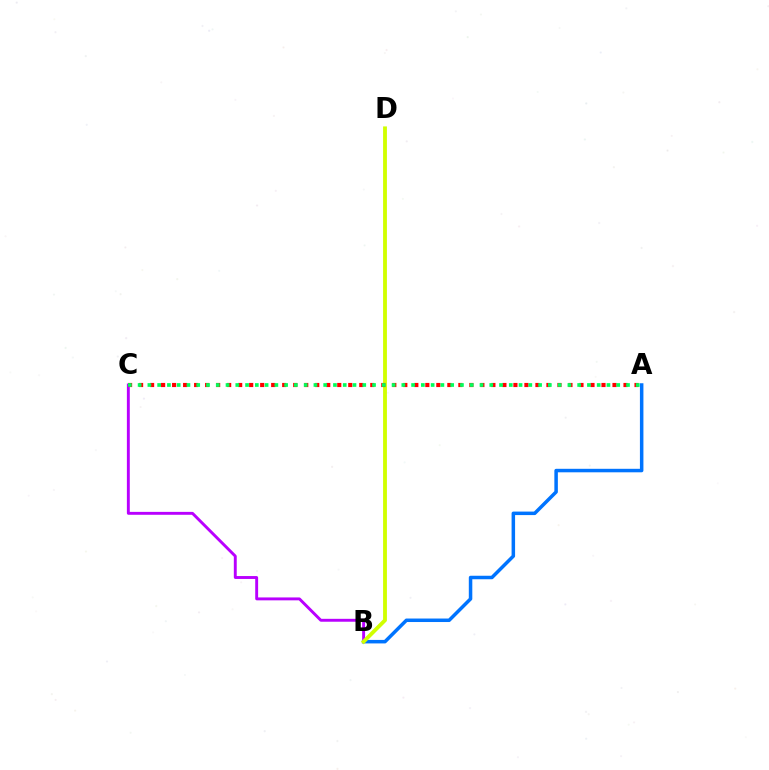{('A', 'B'): [{'color': '#0074ff', 'line_style': 'solid', 'thickness': 2.52}], ('B', 'C'): [{'color': '#b900ff', 'line_style': 'solid', 'thickness': 2.09}], ('B', 'D'): [{'color': '#d1ff00', 'line_style': 'solid', 'thickness': 2.76}], ('A', 'C'): [{'color': '#ff0000', 'line_style': 'dotted', 'thickness': 2.99}, {'color': '#00ff5c', 'line_style': 'dotted', 'thickness': 2.65}]}